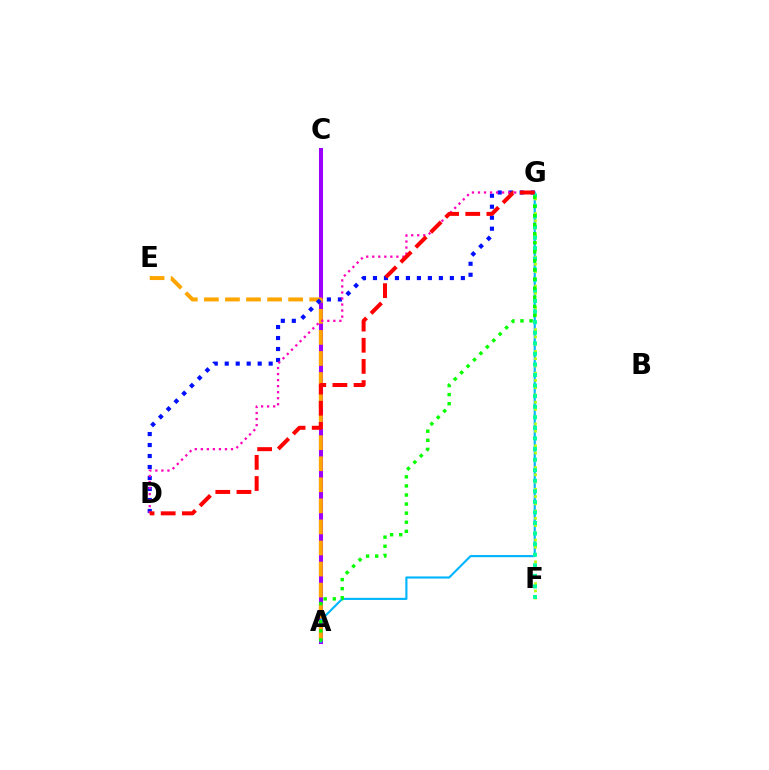{('A', 'C'): [{'color': '#9b00ff', 'line_style': 'solid', 'thickness': 2.92}], ('A', 'G'): [{'color': '#00b5ff', 'line_style': 'solid', 'thickness': 1.54}, {'color': '#08ff00', 'line_style': 'dotted', 'thickness': 2.47}], ('A', 'E'): [{'color': '#ffa500', 'line_style': 'dashed', 'thickness': 2.86}], ('F', 'G'): [{'color': '#b3ff00', 'line_style': 'dotted', 'thickness': 1.97}, {'color': '#00ff9d', 'line_style': 'dotted', 'thickness': 2.87}], ('D', 'G'): [{'color': '#0010ff', 'line_style': 'dotted', 'thickness': 2.98}, {'color': '#ff00bd', 'line_style': 'dotted', 'thickness': 1.64}, {'color': '#ff0000', 'line_style': 'dashed', 'thickness': 2.87}]}